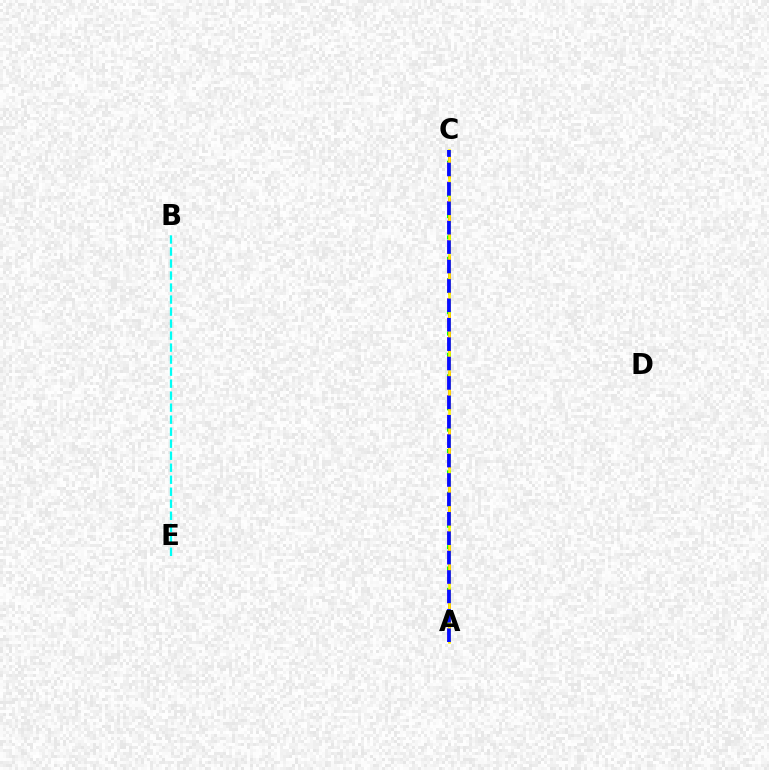{('B', 'E'): [{'color': '#00fff6', 'line_style': 'dashed', 'thickness': 1.63}], ('A', 'C'): [{'color': '#08ff00', 'line_style': 'dotted', 'thickness': 2.9}, {'color': '#ff0000', 'line_style': 'dashed', 'thickness': 1.97}, {'color': '#ee00ff', 'line_style': 'dashed', 'thickness': 2.64}, {'color': '#fcf500', 'line_style': 'solid', 'thickness': 1.88}, {'color': '#0010ff', 'line_style': 'dashed', 'thickness': 2.64}]}